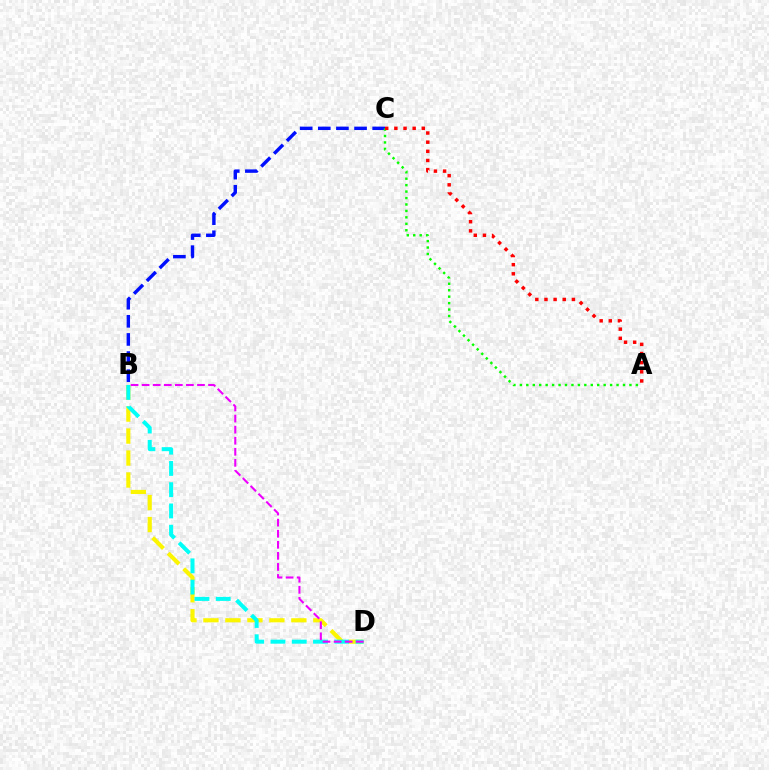{('B', 'D'): [{'color': '#fcf500', 'line_style': 'dashed', 'thickness': 2.99}, {'color': '#00fff6', 'line_style': 'dashed', 'thickness': 2.89}, {'color': '#ee00ff', 'line_style': 'dashed', 'thickness': 1.5}], ('B', 'C'): [{'color': '#0010ff', 'line_style': 'dashed', 'thickness': 2.46}], ('A', 'C'): [{'color': '#08ff00', 'line_style': 'dotted', 'thickness': 1.75}, {'color': '#ff0000', 'line_style': 'dotted', 'thickness': 2.49}]}